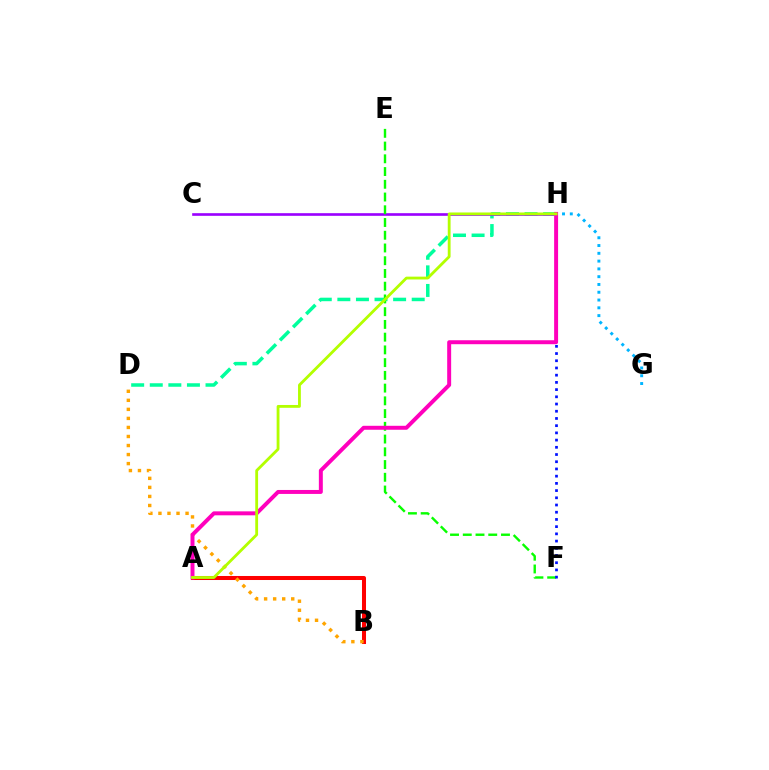{('D', 'H'): [{'color': '#00ff9d', 'line_style': 'dashed', 'thickness': 2.52}], ('C', 'H'): [{'color': '#9b00ff', 'line_style': 'solid', 'thickness': 1.9}], ('A', 'B'): [{'color': '#ff0000', 'line_style': 'solid', 'thickness': 2.9}], ('E', 'F'): [{'color': '#08ff00', 'line_style': 'dashed', 'thickness': 1.73}], ('F', 'H'): [{'color': '#0010ff', 'line_style': 'dotted', 'thickness': 1.96}], ('G', 'H'): [{'color': '#00b5ff', 'line_style': 'dotted', 'thickness': 2.12}], ('B', 'D'): [{'color': '#ffa500', 'line_style': 'dotted', 'thickness': 2.46}], ('A', 'H'): [{'color': '#ff00bd', 'line_style': 'solid', 'thickness': 2.85}, {'color': '#b3ff00', 'line_style': 'solid', 'thickness': 2.03}]}